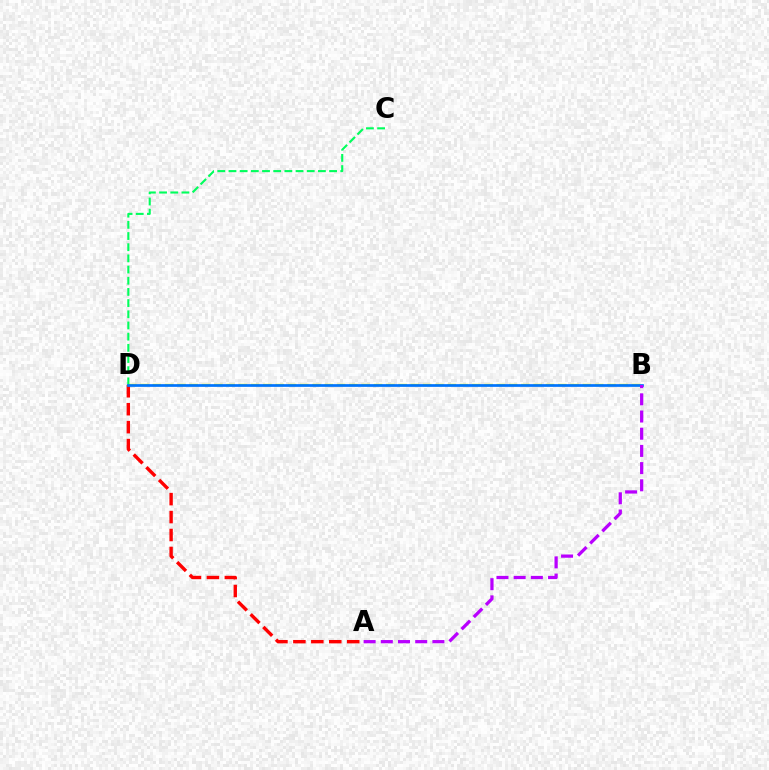{('B', 'D'): [{'color': '#d1ff00', 'line_style': 'dashed', 'thickness': 1.67}, {'color': '#0074ff', 'line_style': 'solid', 'thickness': 1.95}], ('C', 'D'): [{'color': '#00ff5c', 'line_style': 'dashed', 'thickness': 1.52}], ('A', 'D'): [{'color': '#ff0000', 'line_style': 'dashed', 'thickness': 2.44}], ('A', 'B'): [{'color': '#b900ff', 'line_style': 'dashed', 'thickness': 2.34}]}